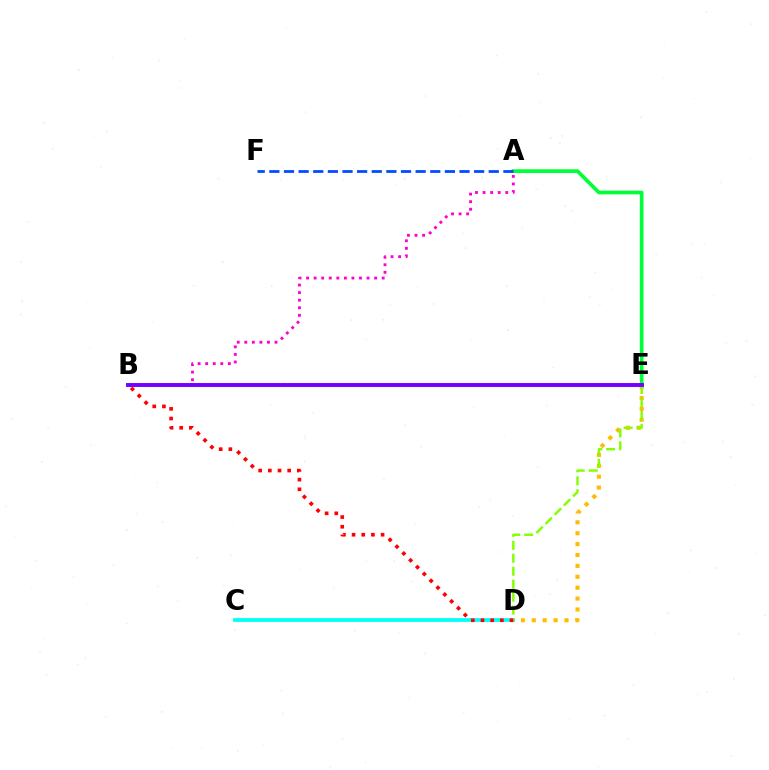{('C', 'D'): [{'color': '#00fff6', 'line_style': 'solid', 'thickness': 2.68}], ('A', 'B'): [{'color': '#ff00cf', 'line_style': 'dotted', 'thickness': 2.05}], ('A', 'E'): [{'color': '#00ff39', 'line_style': 'solid', 'thickness': 2.65}], ('D', 'E'): [{'color': '#ffbd00', 'line_style': 'dotted', 'thickness': 2.96}, {'color': '#84ff00', 'line_style': 'dashed', 'thickness': 1.76}], ('B', 'D'): [{'color': '#ff0000', 'line_style': 'dotted', 'thickness': 2.63}], ('B', 'E'): [{'color': '#7200ff', 'line_style': 'solid', 'thickness': 2.82}], ('A', 'F'): [{'color': '#004bff', 'line_style': 'dashed', 'thickness': 1.99}]}